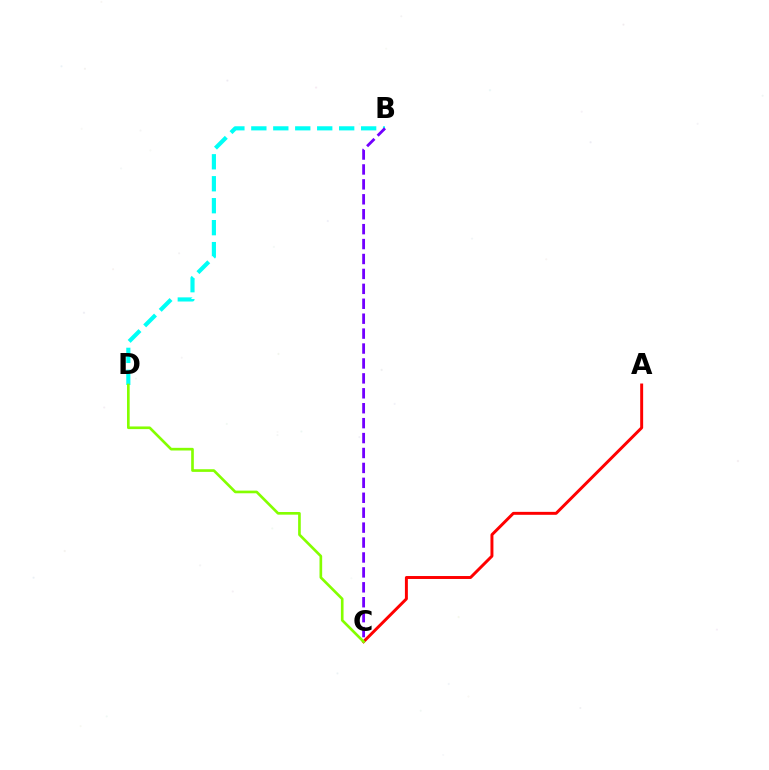{('B', 'D'): [{'color': '#00fff6', 'line_style': 'dashed', 'thickness': 2.98}], ('B', 'C'): [{'color': '#7200ff', 'line_style': 'dashed', 'thickness': 2.03}], ('A', 'C'): [{'color': '#ff0000', 'line_style': 'solid', 'thickness': 2.13}], ('C', 'D'): [{'color': '#84ff00', 'line_style': 'solid', 'thickness': 1.91}]}